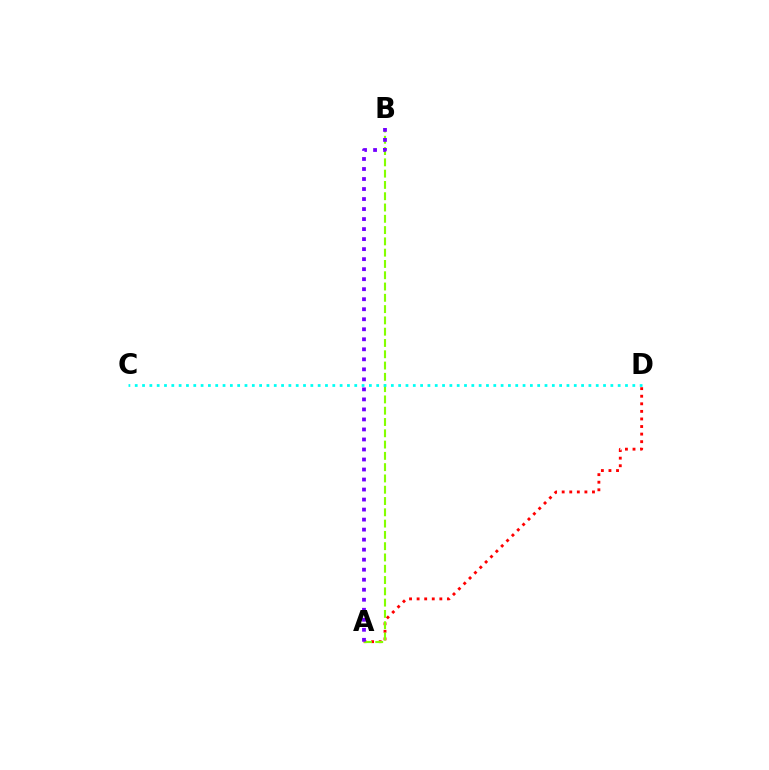{('A', 'D'): [{'color': '#ff0000', 'line_style': 'dotted', 'thickness': 2.06}], ('A', 'B'): [{'color': '#84ff00', 'line_style': 'dashed', 'thickness': 1.53}, {'color': '#7200ff', 'line_style': 'dotted', 'thickness': 2.72}], ('C', 'D'): [{'color': '#00fff6', 'line_style': 'dotted', 'thickness': 1.99}]}